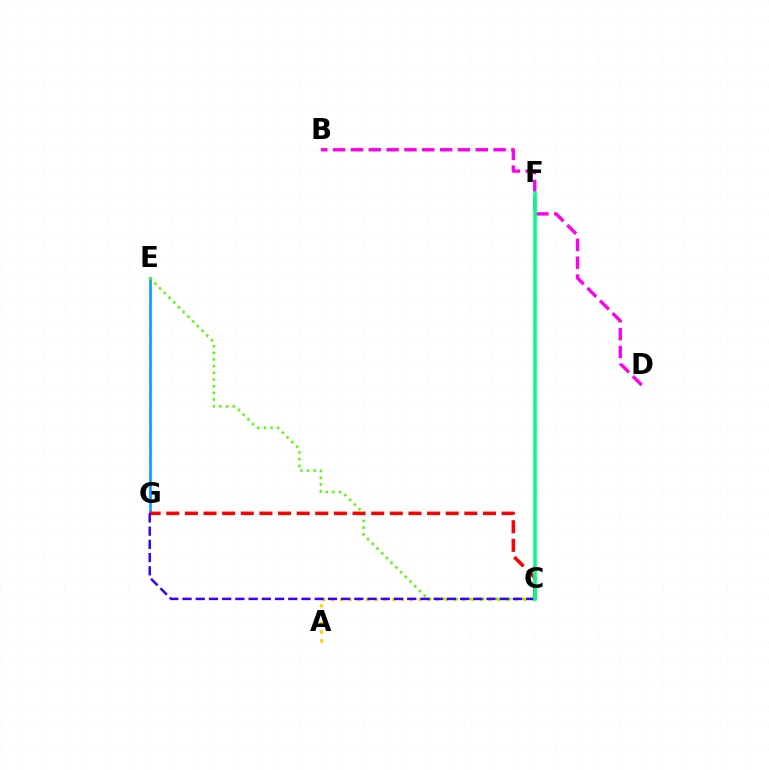{('E', 'G'): [{'color': '#009eff', 'line_style': 'solid', 'thickness': 1.93}], ('A', 'C'): [{'color': '#ffd500', 'line_style': 'dotted', 'thickness': 2.38}], ('C', 'E'): [{'color': '#4fff00', 'line_style': 'dotted', 'thickness': 1.81}], ('C', 'G'): [{'color': '#ff0000', 'line_style': 'dashed', 'thickness': 2.53}, {'color': '#3700ff', 'line_style': 'dashed', 'thickness': 1.8}], ('B', 'D'): [{'color': '#ff00ed', 'line_style': 'dashed', 'thickness': 2.42}], ('C', 'F'): [{'color': '#00ff86', 'line_style': 'solid', 'thickness': 2.58}]}